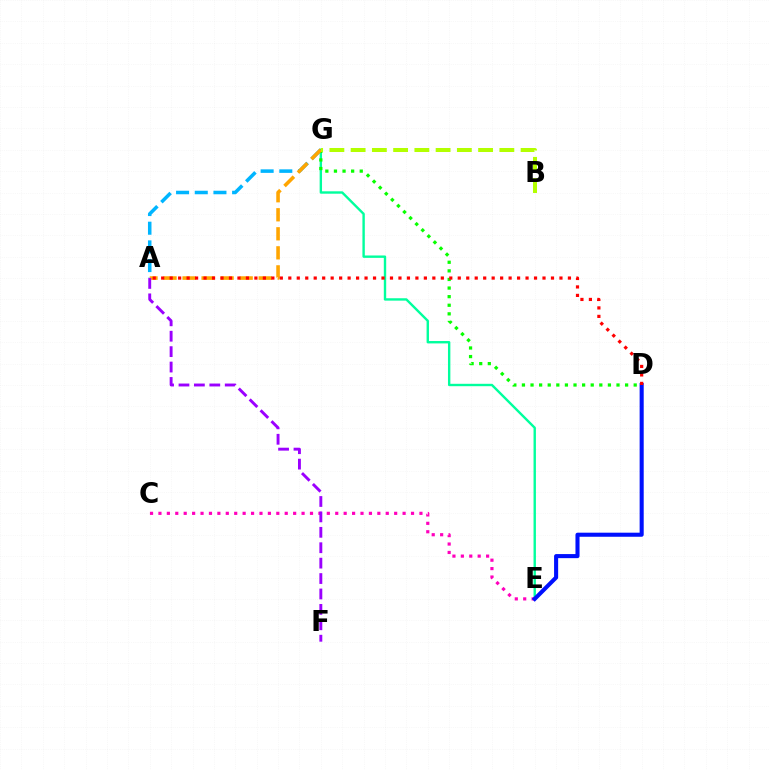{('E', 'G'): [{'color': '#00ff9d', 'line_style': 'solid', 'thickness': 1.72}], ('C', 'E'): [{'color': '#ff00bd', 'line_style': 'dotted', 'thickness': 2.29}], ('A', 'G'): [{'color': '#00b5ff', 'line_style': 'dashed', 'thickness': 2.54}, {'color': '#ffa500', 'line_style': 'dashed', 'thickness': 2.59}], ('D', 'G'): [{'color': '#08ff00', 'line_style': 'dotted', 'thickness': 2.34}], ('A', 'F'): [{'color': '#9b00ff', 'line_style': 'dashed', 'thickness': 2.09}], ('D', 'E'): [{'color': '#0010ff', 'line_style': 'solid', 'thickness': 2.93}], ('B', 'G'): [{'color': '#b3ff00', 'line_style': 'dashed', 'thickness': 2.89}], ('A', 'D'): [{'color': '#ff0000', 'line_style': 'dotted', 'thickness': 2.3}]}